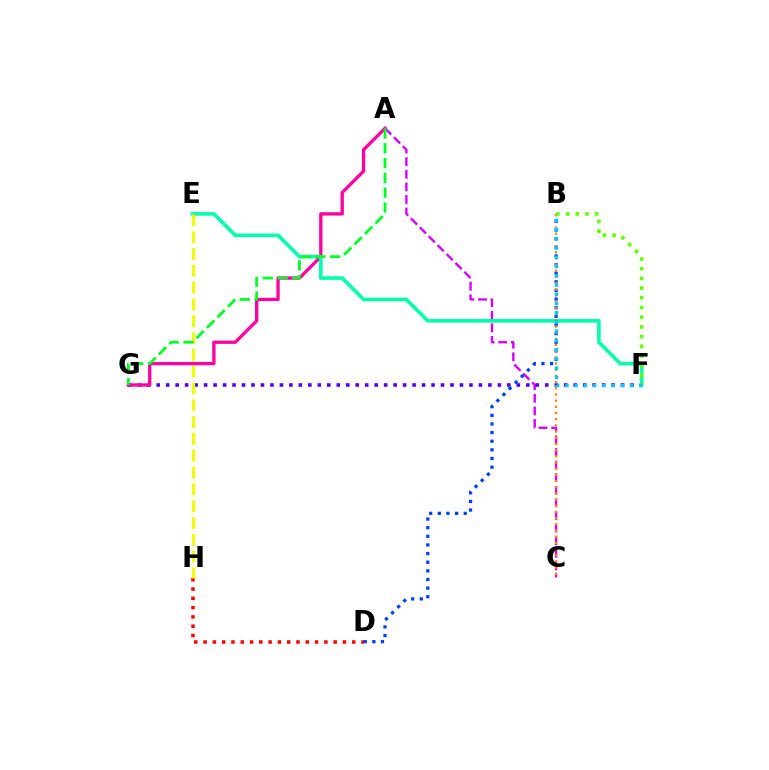{('D', 'H'): [{'color': '#ff0000', 'line_style': 'dotted', 'thickness': 2.52}], ('A', 'C'): [{'color': '#d600ff', 'line_style': 'dashed', 'thickness': 1.71}], ('F', 'G'): [{'color': '#4f00ff', 'line_style': 'dotted', 'thickness': 2.57}], ('B', 'D'): [{'color': '#003fff', 'line_style': 'dotted', 'thickness': 2.34}], ('A', 'G'): [{'color': '#ff00a0', 'line_style': 'solid', 'thickness': 2.38}, {'color': '#00ff27', 'line_style': 'dashed', 'thickness': 2.01}], ('E', 'F'): [{'color': '#00ffaf', 'line_style': 'solid', 'thickness': 2.61}], ('B', 'C'): [{'color': '#ff8800', 'line_style': 'dotted', 'thickness': 1.68}], ('E', 'H'): [{'color': '#eeff00', 'line_style': 'dashed', 'thickness': 2.28}], ('B', 'F'): [{'color': '#66ff00', 'line_style': 'dotted', 'thickness': 2.63}, {'color': '#00c7ff', 'line_style': 'dotted', 'thickness': 2.51}]}